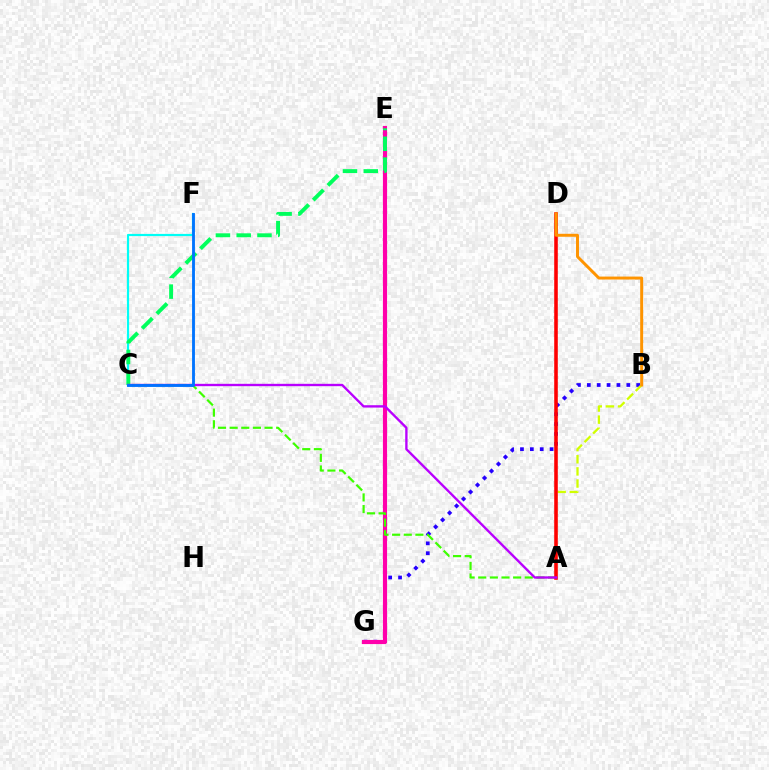{('B', 'G'): [{'color': '#2500ff', 'line_style': 'dotted', 'thickness': 2.68}], ('E', 'G'): [{'color': '#ff00ac', 'line_style': 'solid', 'thickness': 2.99}], ('A', 'C'): [{'color': '#3dff00', 'line_style': 'dashed', 'thickness': 1.58}, {'color': '#b900ff', 'line_style': 'solid', 'thickness': 1.7}], ('C', 'F'): [{'color': '#00fff6', 'line_style': 'solid', 'thickness': 1.58}, {'color': '#0074ff', 'line_style': 'solid', 'thickness': 2.05}], ('C', 'E'): [{'color': '#00ff5c', 'line_style': 'dashed', 'thickness': 2.82}], ('A', 'B'): [{'color': '#d1ff00', 'line_style': 'dashed', 'thickness': 1.65}], ('A', 'D'): [{'color': '#ff0000', 'line_style': 'solid', 'thickness': 2.57}], ('B', 'D'): [{'color': '#ff9400', 'line_style': 'solid', 'thickness': 2.13}]}